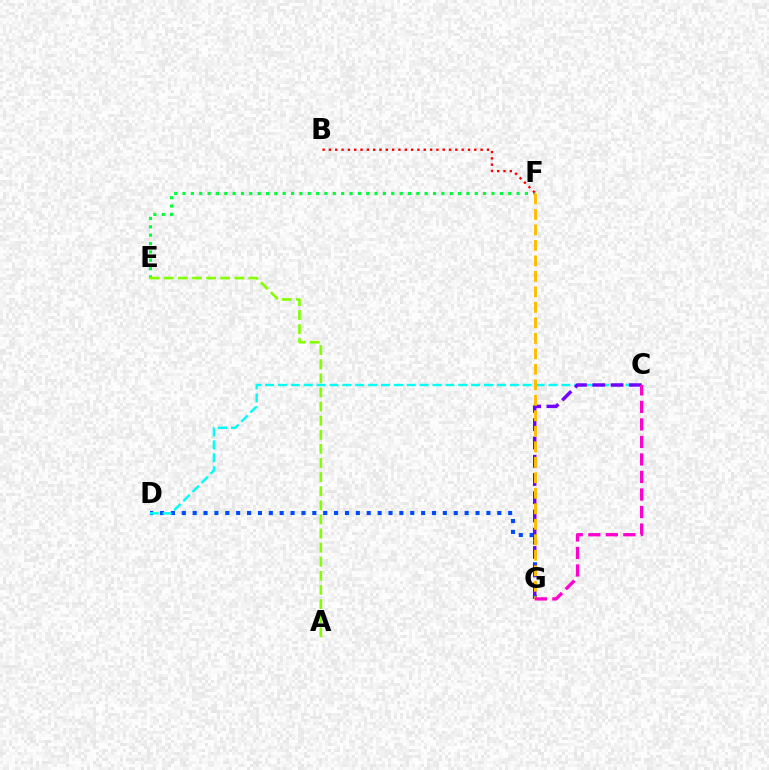{('D', 'G'): [{'color': '#004bff', 'line_style': 'dotted', 'thickness': 2.96}], ('C', 'D'): [{'color': '#00fff6', 'line_style': 'dashed', 'thickness': 1.75}], ('E', 'F'): [{'color': '#00ff39', 'line_style': 'dotted', 'thickness': 2.27}], ('C', 'G'): [{'color': '#7200ff', 'line_style': 'dashed', 'thickness': 2.48}, {'color': '#ff00cf', 'line_style': 'dashed', 'thickness': 2.38}], ('B', 'F'): [{'color': '#ff0000', 'line_style': 'dotted', 'thickness': 1.72}], ('A', 'E'): [{'color': '#84ff00', 'line_style': 'dashed', 'thickness': 1.92}], ('F', 'G'): [{'color': '#ffbd00', 'line_style': 'dashed', 'thickness': 2.1}]}